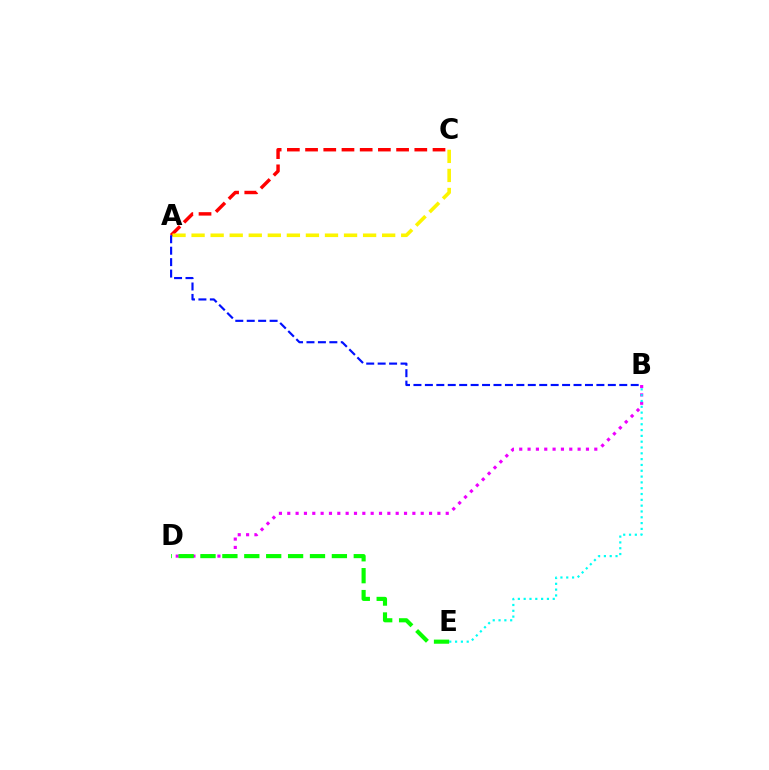{('A', 'C'): [{'color': '#ff0000', 'line_style': 'dashed', 'thickness': 2.47}, {'color': '#fcf500', 'line_style': 'dashed', 'thickness': 2.59}], ('B', 'D'): [{'color': '#ee00ff', 'line_style': 'dotted', 'thickness': 2.27}], ('B', 'E'): [{'color': '#00fff6', 'line_style': 'dotted', 'thickness': 1.58}], ('D', 'E'): [{'color': '#08ff00', 'line_style': 'dashed', 'thickness': 2.97}], ('A', 'B'): [{'color': '#0010ff', 'line_style': 'dashed', 'thickness': 1.55}]}